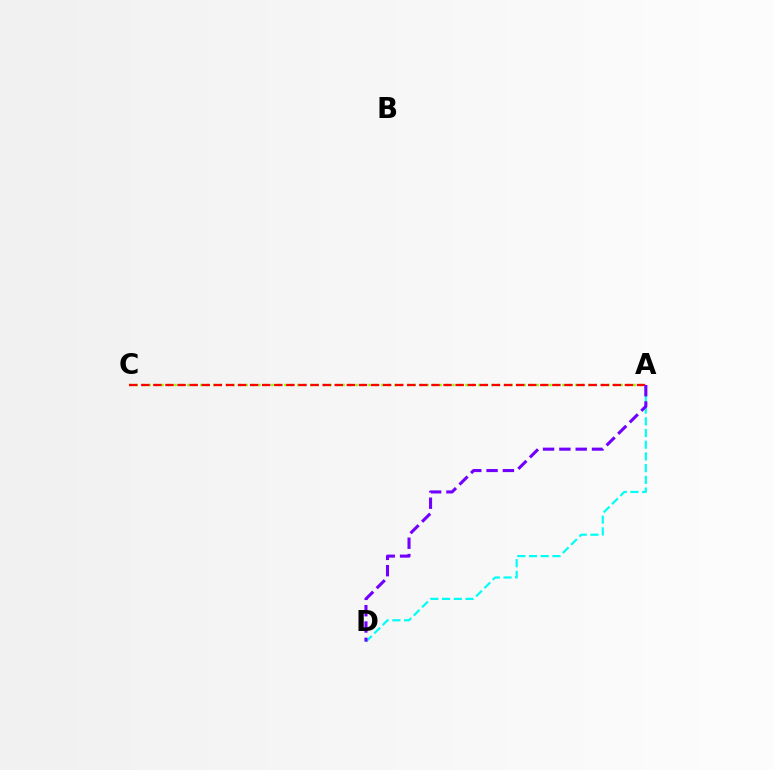{('A', 'C'): [{'color': '#84ff00', 'line_style': 'dotted', 'thickness': 1.76}, {'color': '#ff0000', 'line_style': 'dashed', 'thickness': 1.64}], ('A', 'D'): [{'color': '#00fff6', 'line_style': 'dashed', 'thickness': 1.59}, {'color': '#7200ff', 'line_style': 'dashed', 'thickness': 2.22}]}